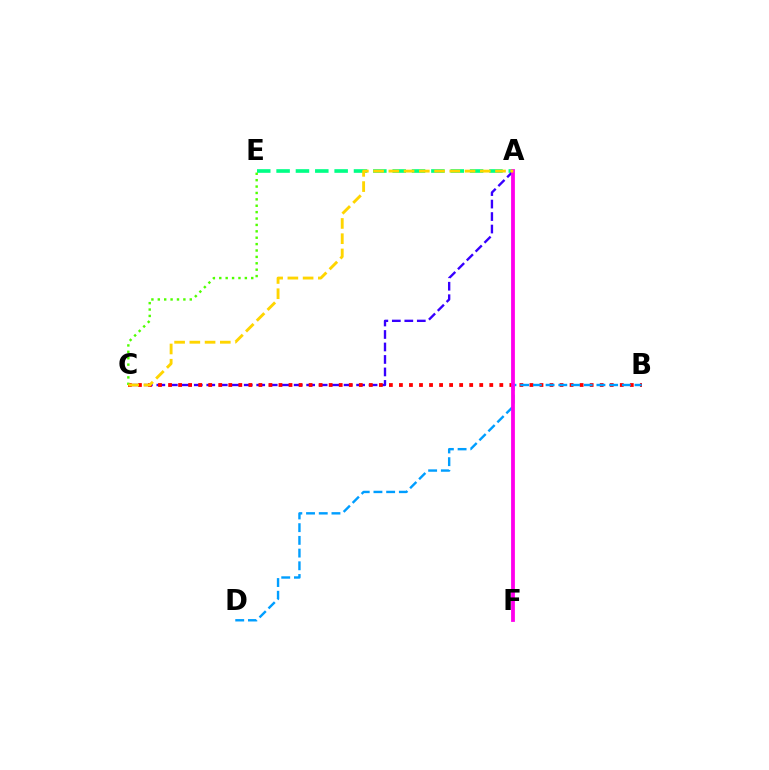{('A', 'E'): [{'color': '#00ff86', 'line_style': 'dashed', 'thickness': 2.63}], ('A', 'C'): [{'color': '#3700ff', 'line_style': 'dashed', 'thickness': 1.7}, {'color': '#ffd500', 'line_style': 'dashed', 'thickness': 2.07}], ('B', 'C'): [{'color': '#ff0000', 'line_style': 'dotted', 'thickness': 2.73}], ('B', 'D'): [{'color': '#009eff', 'line_style': 'dashed', 'thickness': 1.73}], ('C', 'E'): [{'color': '#4fff00', 'line_style': 'dotted', 'thickness': 1.74}], ('A', 'F'): [{'color': '#ff00ed', 'line_style': 'solid', 'thickness': 2.73}]}